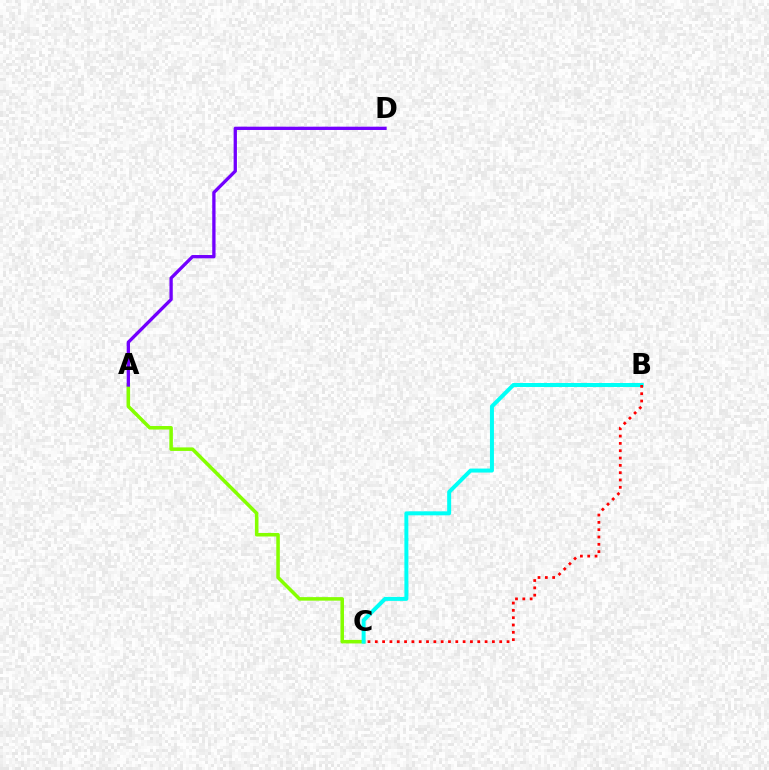{('A', 'C'): [{'color': '#84ff00', 'line_style': 'solid', 'thickness': 2.54}], ('A', 'D'): [{'color': '#7200ff', 'line_style': 'solid', 'thickness': 2.38}], ('B', 'C'): [{'color': '#00fff6', 'line_style': 'solid', 'thickness': 2.87}, {'color': '#ff0000', 'line_style': 'dotted', 'thickness': 1.99}]}